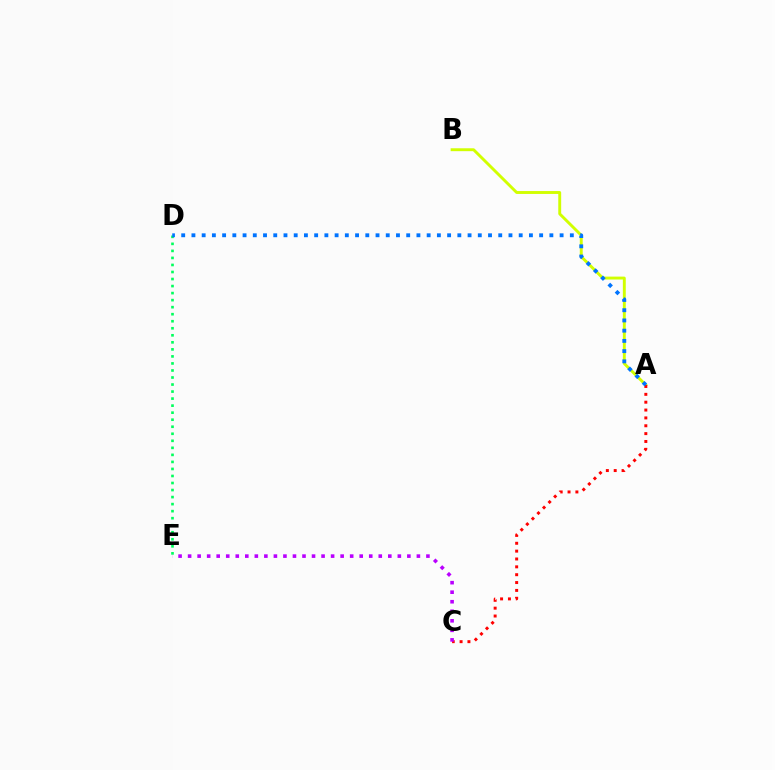{('A', 'B'): [{'color': '#d1ff00', 'line_style': 'solid', 'thickness': 2.09}], ('D', 'E'): [{'color': '#00ff5c', 'line_style': 'dotted', 'thickness': 1.91}], ('A', 'C'): [{'color': '#ff0000', 'line_style': 'dotted', 'thickness': 2.13}], ('C', 'E'): [{'color': '#b900ff', 'line_style': 'dotted', 'thickness': 2.59}], ('A', 'D'): [{'color': '#0074ff', 'line_style': 'dotted', 'thickness': 2.78}]}